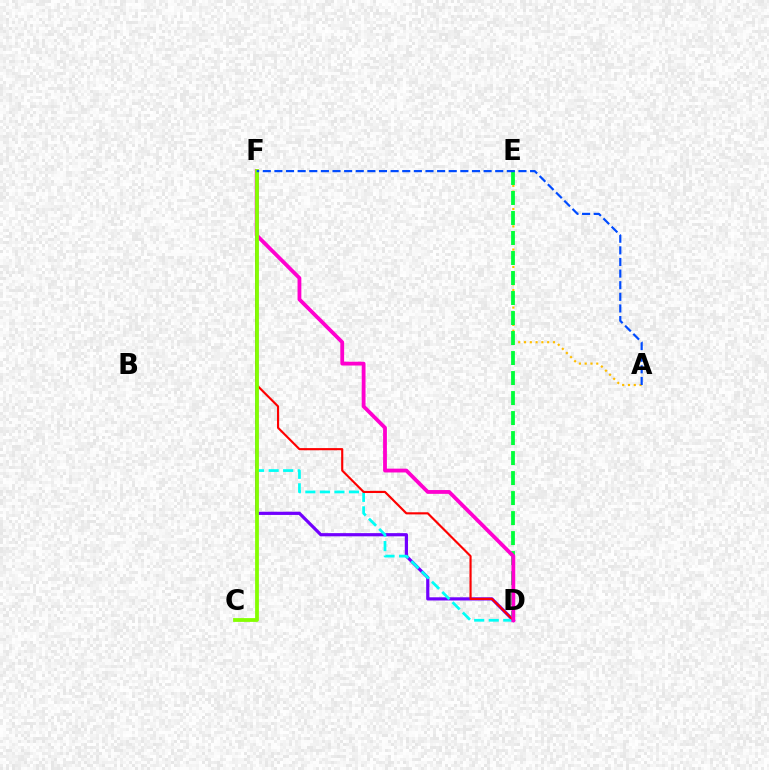{('D', 'F'): [{'color': '#7200ff', 'line_style': 'solid', 'thickness': 2.3}, {'color': '#00fff6', 'line_style': 'dashed', 'thickness': 1.97}, {'color': '#ff0000', 'line_style': 'solid', 'thickness': 1.54}, {'color': '#ff00cf', 'line_style': 'solid', 'thickness': 2.74}], ('A', 'E'): [{'color': '#ffbd00', 'line_style': 'dotted', 'thickness': 1.57}], ('D', 'E'): [{'color': '#00ff39', 'line_style': 'dashed', 'thickness': 2.72}], ('C', 'F'): [{'color': '#84ff00', 'line_style': 'solid', 'thickness': 2.73}], ('A', 'F'): [{'color': '#004bff', 'line_style': 'dashed', 'thickness': 1.58}]}